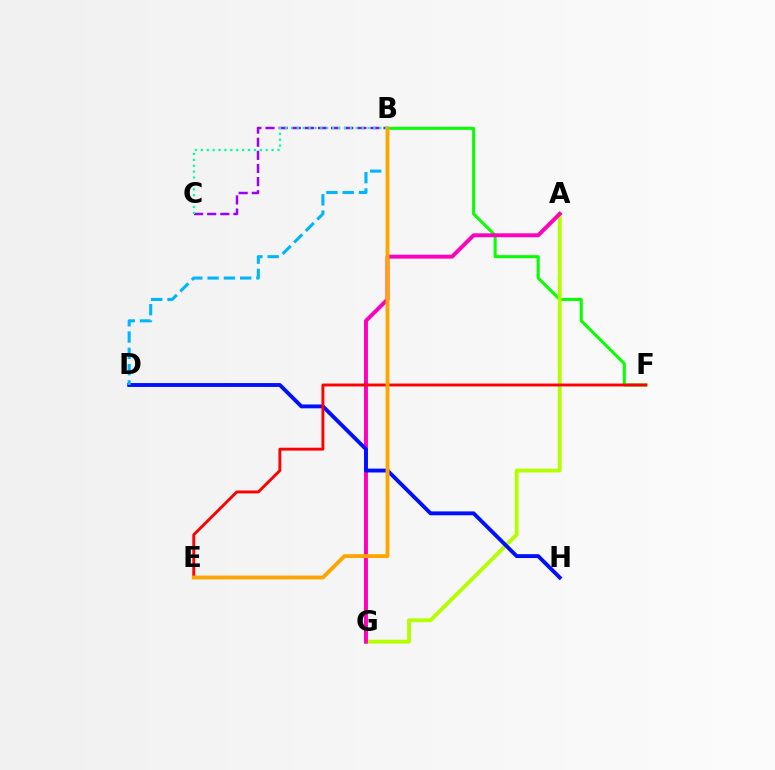{('B', 'F'): [{'color': '#08ff00', 'line_style': 'solid', 'thickness': 2.18}], ('A', 'G'): [{'color': '#b3ff00', 'line_style': 'solid', 'thickness': 2.77}, {'color': '#ff00bd', 'line_style': 'solid', 'thickness': 2.83}], ('B', 'C'): [{'color': '#9b00ff', 'line_style': 'dashed', 'thickness': 1.78}, {'color': '#00ff9d', 'line_style': 'dotted', 'thickness': 1.6}], ('D', 'H'): [{'color': '#0010ff', 'line_style': 'solid', 'thickness': 2.79}], ('B', 'D'): [{'color': '#00b5ff', 'line_style': 'dashed', 'thickness': 2.21}], ('E', 'F'): [{'color': '#ff0000', 'line_style': 'solid', 'thickness': 2.09}], ('B', 'E'): [{'color': '#ffa500', 'line_style': 'solid', 'thickness': 2.78}]}